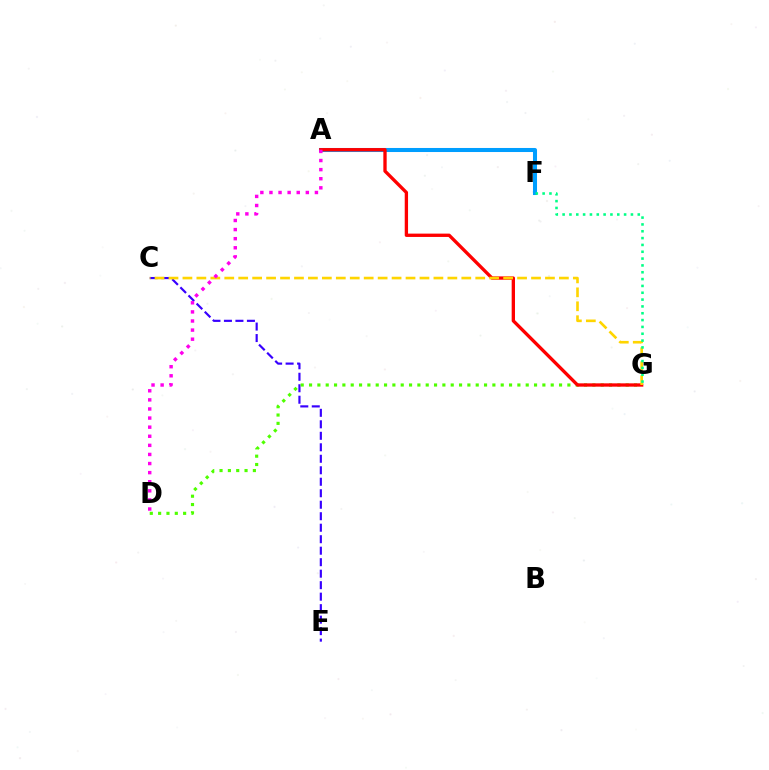{('A', 'F'): [{'color': '#009eff', 'line_style': 'solid', 'thickness': 2.91}], ('C', 'E'): [{'color': '#3700ff', 'line_style': 'dashed', 'thickness': 1.56}], ('D', 'G'): [{'color': '#4fff00', 'line_style': 'dotted', 'thickness': 2.26}], ('A', 'G'): [{'color': '#ff0000', 'line_style': 'solid', 'thickness': 2.39}], ('C', 'G'): [{'color': '#ffd500', 'line_style': 'dashed', 'thickness': 1.89}], ('A', 'D'): [{'color': '#ff00ed', 'line_style': 'dotted', 'thickness': 2.47}], ('F', 'G'): [{'color': '#00ff86', 'line_style': 'dotted', 'thickness': 1.86}]}